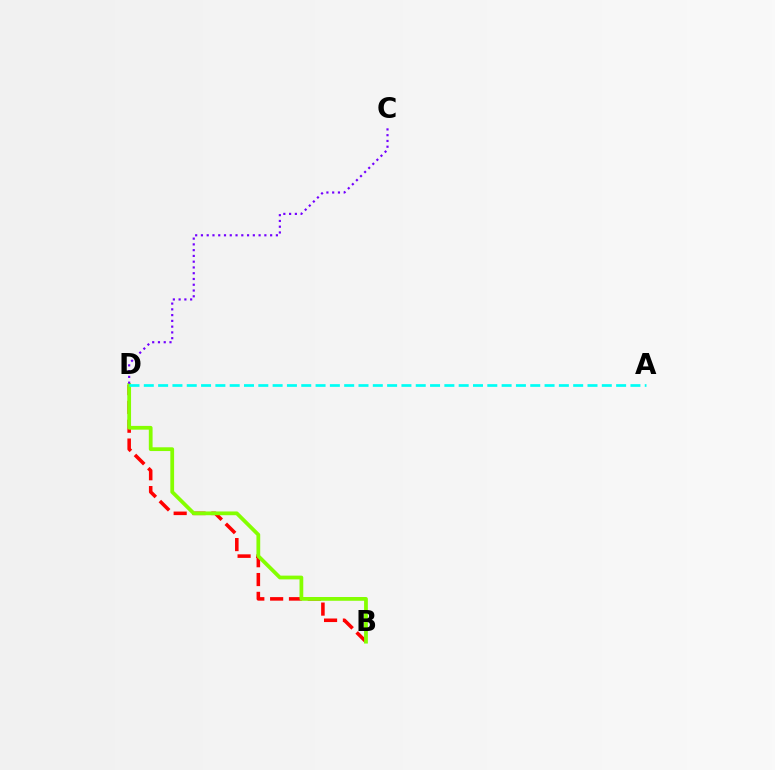{('B', 'D'): [{'color': '#ff0000', 'line_style': 'dashed', 'thickness': 2.56}, {'color': '#84ff00', 'line_style': 'solid', 'thickness': 2.71}], ('C', 'D'): [{'color': '#7200ff', 'line_style': 'dotted', 'thickness': 1.57}], ('A', 'D'): [{'color': '#00fff6', 'line_style': 'dashed', 'thickness': 1.94}]}